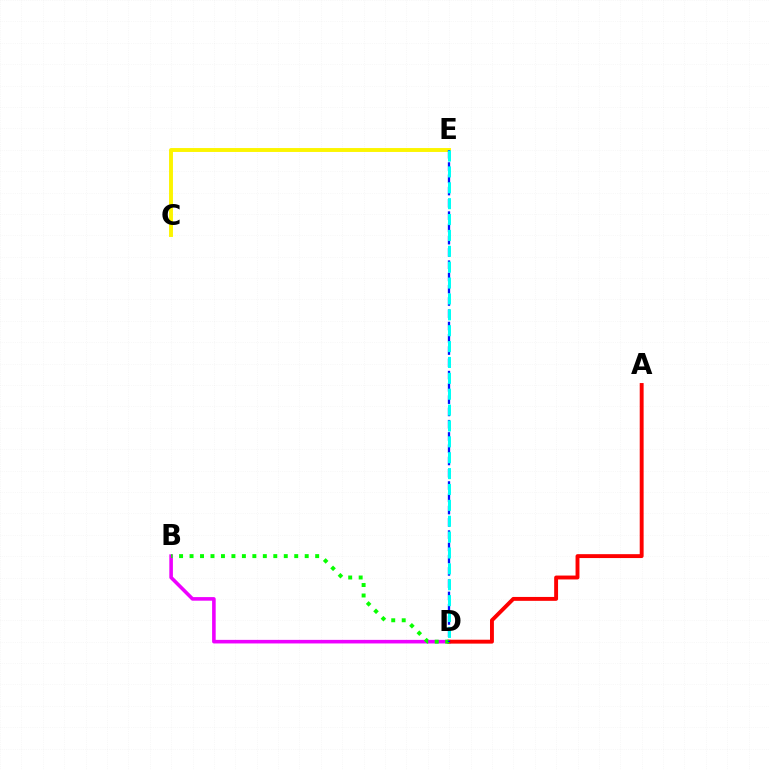{('B', 'D'): [{'color': '#ee00ff', 'line_style': 'solid', 'thickness': 2.58}, {'color': '#08ff00', 'line_style': 'dotted', 'thickness': 2.84}], ('A', 'D'): [{'color': '#ff0000', 'line_style': 'solid', 'thickness': 2.81}], ('C', 'E'): [{'color': '#fcf500', 'line_style': 'solid', 'thickness': 2.81}], ('D', 'E'): [{'color': '#0010ff', 'line_style': 'dashed', 'thickness': 1.67}, {'color': '#00fff6', 'line_style': 'dashed', 'thickness': 2.16}]}